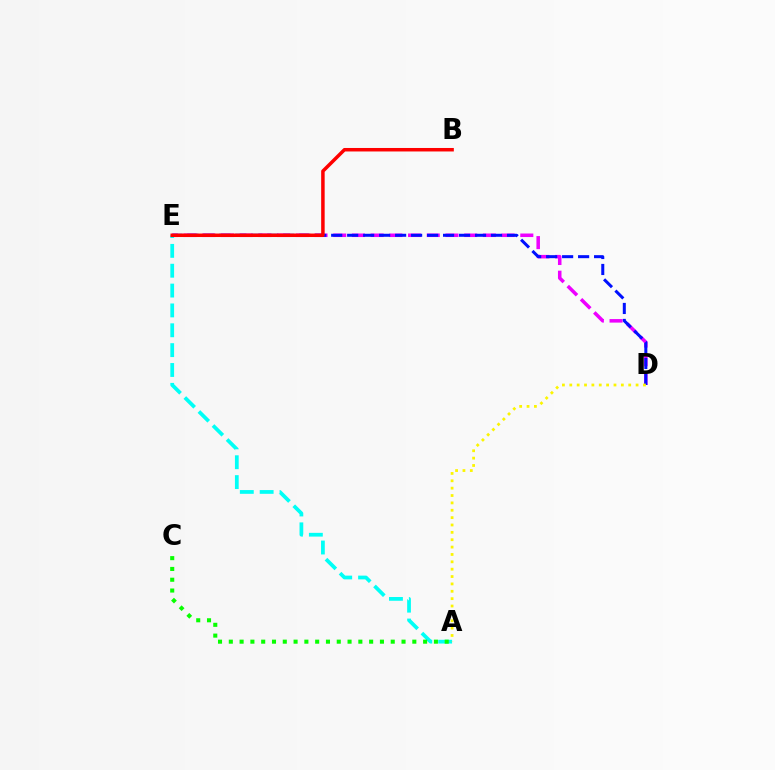{('D', 'E'): [{'color': '#ee00ff', 'line_style': 'dashed', 'thickness': 2.54}, {'color': '#0010ff', 'line_style': 'dashed', 'thickness': 2.17}], ('A', 'E'): [{'color': '#00fff6', 'line_style': 'dashed', 'thickness': 2.7}], ('A', 'C'): [{'color': '#08ff00', 'line_style': 'dotted', 'thickness': 2.93}], ('A', 'D'): [{'color': '#fcf500', 'line_style': 'dotted', 'thickness': 2.0}], ('B', 'E'): [{'color': '#ff0000', 'line_style': 'solid', 'thickness': 2.52}]}